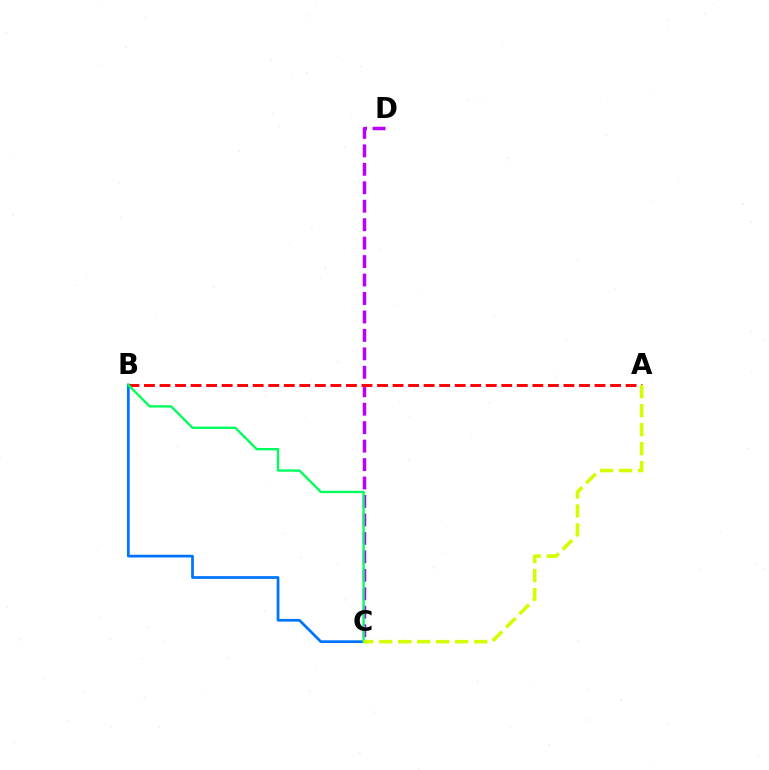{('C', 'D'): [{'color': '#b900ff', 'line_style': 'dashed', 'thickness': 2.51}], ('A', 'B'): [{'color': '#ff0000', 'line_style': 'dashed', 'thickness': 2.11}], ('B', 'C'): [{'color': '#0074ff', 'line_style': 'solid', 'thickness': 1.97}, {'color': '#00ff5c', 'line_style': 'solid', 'thickness': 1.7}], ('A', 'C'): [{'color': '#d1ff00', 'line_style': 'dashed', 'thickness': 2.58}]}